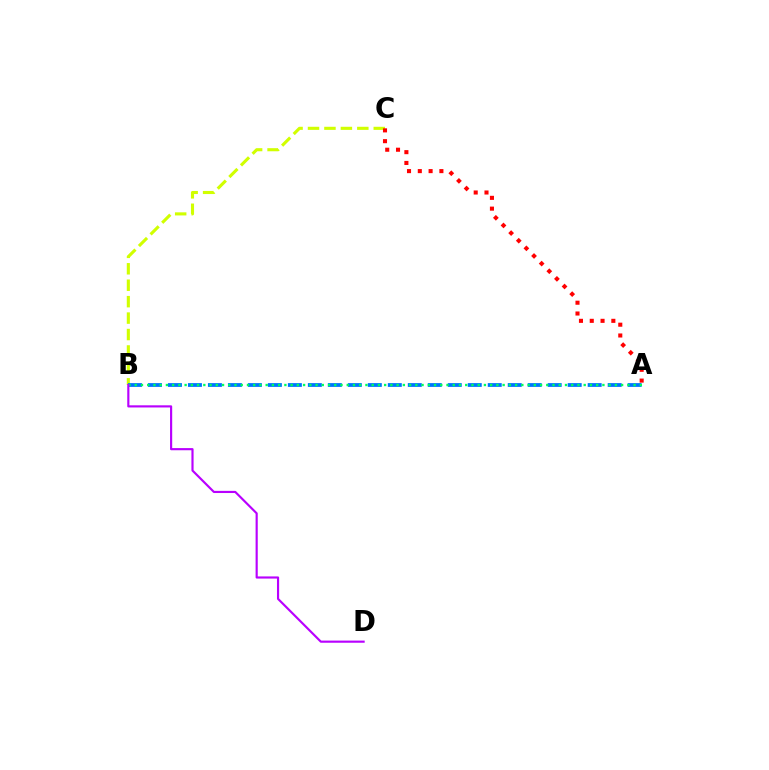{('B', 'C'): [{'color': '#d1ff00', 'line_style': 'dashed', 'thickness': 2.23}], ('A', 'B'): [{'color': '#0074ff', 'line_style': 'dashed', 'thickness': 2.72}, {'color': '#00ff5c', 'line_style': 'dotted', 'thickness': 1.69}], ('B', 'D'): [{'color': '#b900ff', 'line_style': 'solid', 'thickness': 1.55}], ('A', 'C'): [{'color': '#ff0000', 'line_style': 'dotted', 'thickness': 2.93}]}